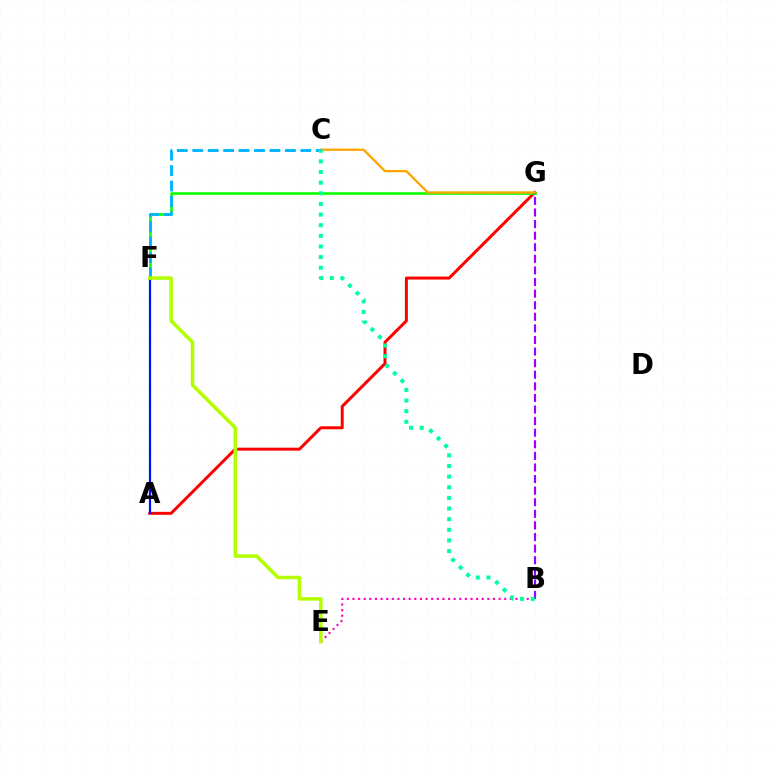{('B', 'E'): [{'color': '#ff00bd', 'line_style': 'dotted', 'thickness': 1.53}], ('A', 'G'): [{'color': '#ff0000', 'line_style': 'solid', 'thickness': 2.14}], ('F', 'G'): [{'color': '#08ff00', 'line_style': 'solid', 'thickness': 1.87}], ('C', 'G'): [{'color': '#ffa500', 'line_style': 'solid', 'thickness': 1.66}], ('C', 'F'): [{'color': '#00b5ff', 'line_style': 'dashed', 'thickness': 2.1}], ('A', 'F'): [{'color': '#0010ff', 'line_style': 'solid', 'thickness': 1.59}], ('B', 'G'): [{'color': '#9b00ff', 'line_style': 'dashed', 'thickness': 1.57}], ('B', 'C'): [{'color': '#00ff9d', 'line_style': 'dotted', 'thickness': 2.89}], ('E', 'F'): [{'color': '#b3ff00', 'line_style': 'solid', 'thickness': 2.55}]}